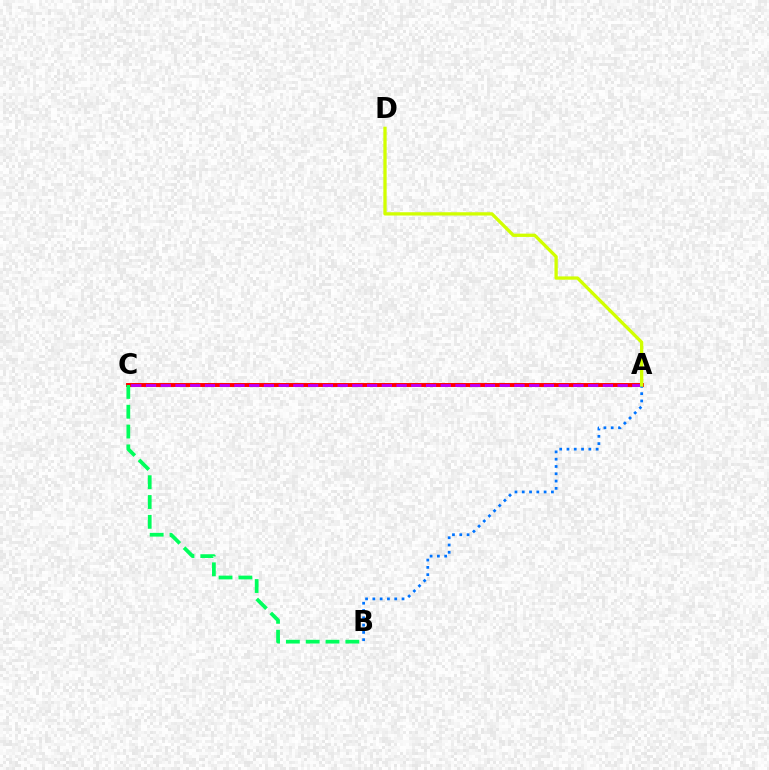{('A', 'C'): [{'color': '#ff0000', 'line_style': 'solid', 'thickness': 2.83}, {'color': '#b900ff', 'line_style': 'dashed', 'thickness': 2.0}], ('A', 'B'): [{'color': '#0074ff', 'line_style': 'dotted', 'thickness': 1.98}], ('A', 'D'): [{'color': '#d1ff00', 'line_style': 'solid', 'thickness': 2.37}], ('B', 'C'): [{'color': '#00ff5c', 'line_style': 'dashed', 'thickness': 2.69}]}